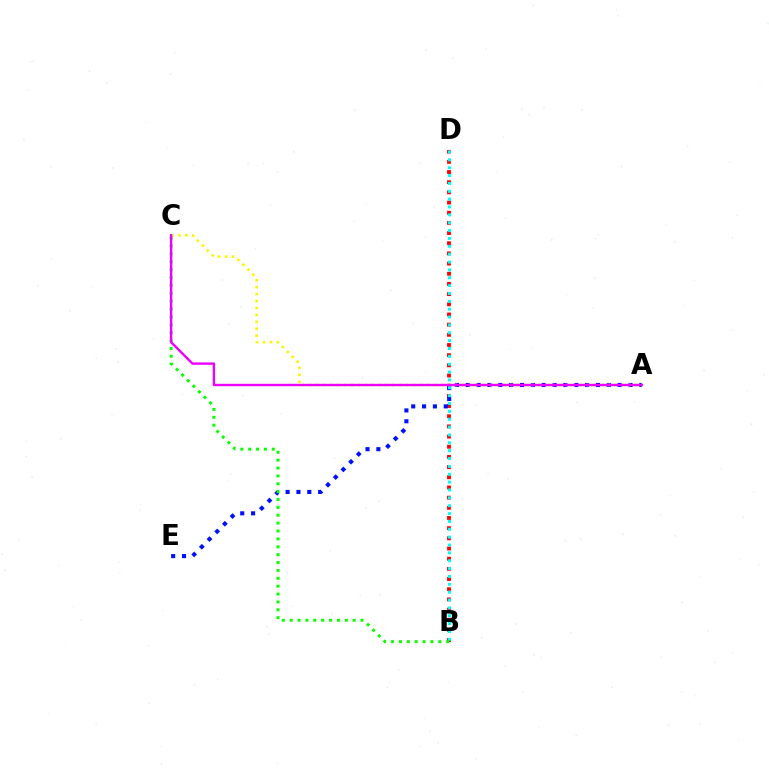{('B', 'D'): [{'color': '#ff0000', 'line_style': 'dotted', 'thickness': 2.76}, {'color': '#00fff6', 'line_style': 'dotted', 'thickness': 2.14}], ('A', 'E'): [{'color': '#0010ff', 'line_style': 'dotted', 'thickness': 2.95}], ('B', 'C'): [{'color': '#08ff00', 'line_style': 'dotted', 'thickness': 2.14}], ('A', 'C'): [{'color': '#fcf500', 'line_style': 'dotted', 'thickness': 1.89}, {'color': '#ee00ff', 'line_style': 'solid', 'thickness': 1.73}]}